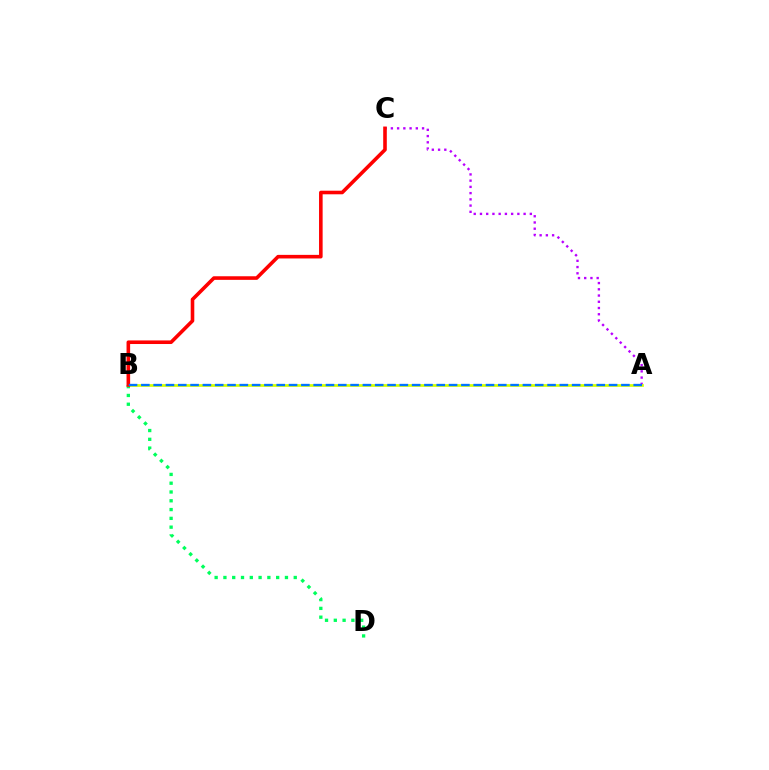{('B', 'D'): [{'color': '#00ff5c', 'line_style': 'dotted', 'thickness': 2.39}], ('A', 'C'): [{'color': '#b900ff', 'line_style': 'dotted', 'thickness': 1.69}], ('A', 'B'): [{'color': '#d1ff00', 'line_style': 'solid', 'thickness': 1.95}, {'color': '#0074ff', 'line_style': 'dashed', 'thickness': 1.67}], ('B', 'C'): [{'color': '#ff0000', 'line_style': 'solid', 'thickness': 2.59}]}